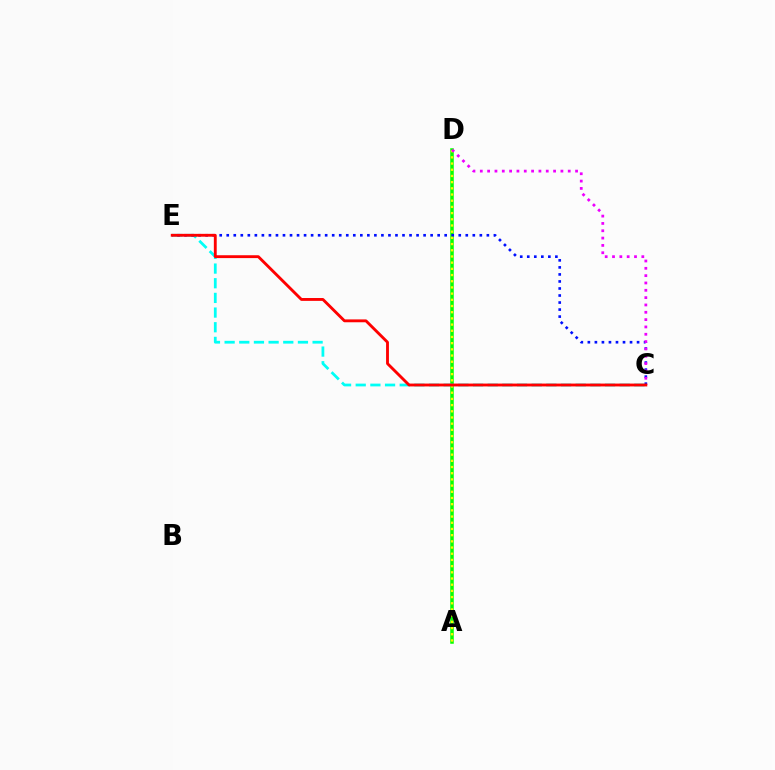{('A', 'D'): [{'color': '#08ff00', 'line_style': 'solid', 'thickness': 2.54}, {'color': '#fcf500', 'line_style': 'dotted', 'thickness': 1.68}], ('C', 'E'): [{'color': '#00fff6', 'line_style': 'dashed', 'thickness': 1.99}, {'color': '#0010ff', 'line_style': 'dotted', 'thickness': 1.91}, {'color': '#ff0000', 'line_style': 'solid', 'thickness': 2.06}], ('C', 'D'): [{'color': '#ee00ff', 'line_style': 'dotted', 'thickness': 1.99}]}